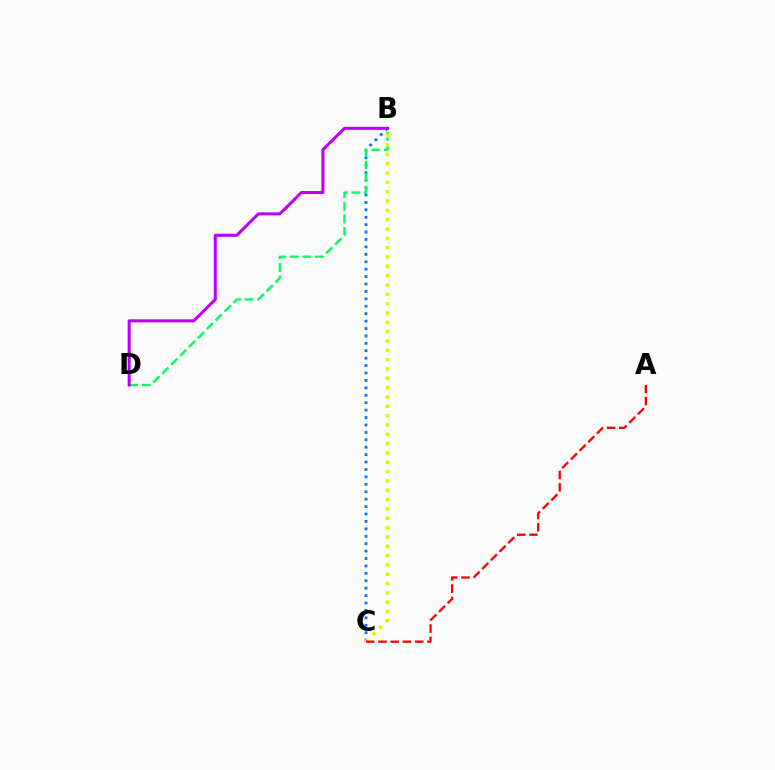{('B', 'C'): [{'color': '#0074ff', 'line_style': 'dotted', 'thickness': 2.02}, {'color': '#d1ff00', 'line_style': 'dotted', 'thickness': 2.53}], ('B', 'D'): [{'color': '#00ff5c', 'line_style': 'dashed', 'thickness': 1.71}, {'color': '#b900ff', 'line_style': 'solid', 'thickness': 2.19}], ('A', 'C'): [{'color': '#ff0000', 'line_style': 'dashed', 'thickness': 1.66}]}